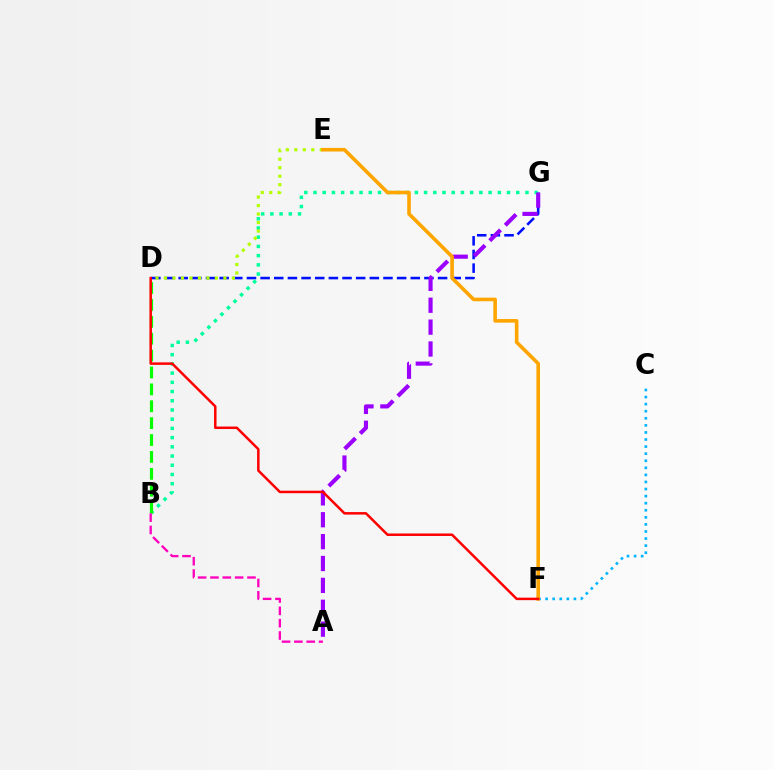{('C', 'F'): [{'color': '#00b5ff', 'line_style': 'dotted', 'thickness': 1.92}], ('D', 'G'): [{'color': '#0010ff', 'line_style': 'dashed', 'thickness': 1.85}], ('B', 'G'): [{'color': '#00ff9d', 'line_style': 'dotted', 'thickness': 2.5}], ('A', 'G'): [{'color': '#9b00ff', 'line_style': 'dashed', 'thickness': 2.97}], ('B', 'D'): [{'color': '#08ff00', 'line_style': 'dashed', 'thickness': 2.29}], ('D', 'E'): [{'color': '#b3ff00', 'line_style': 'dotted', 'thickness': 2.31}], ('E', 'F'): [{'color': '#ffa500', 'line_style': 'solid', 'thickness': 2.6}], ('A', 'B'): [{'color': '#ff00bd', 'line_style': 'dashed', 'thickness': 1.68}], ('D', 'F'): [{'color': '#ff0000', 'line_style': 'solid', 'thickness': 1.8}]}